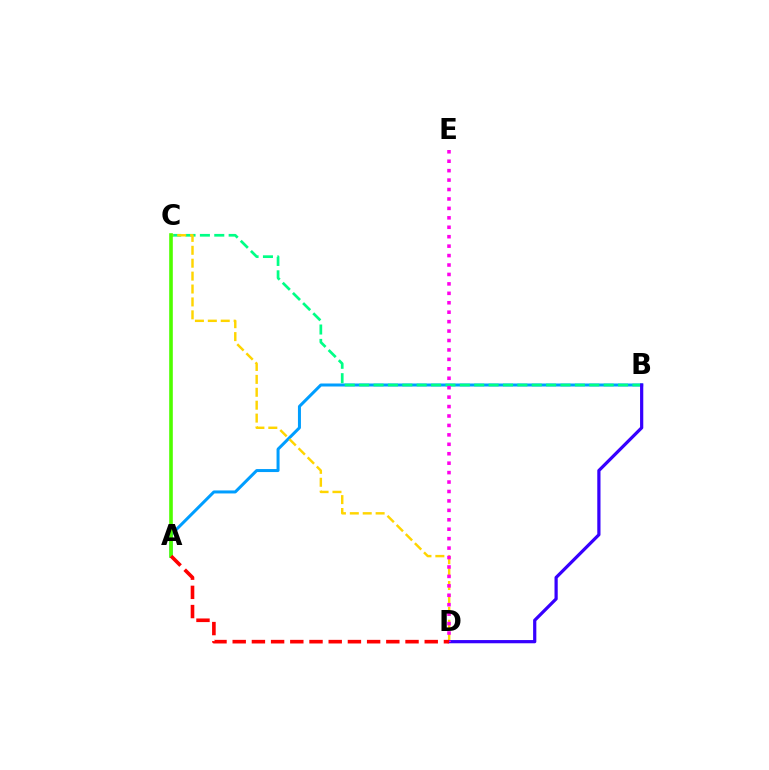{('A', 'B'): [{'color': '#009eff', 'line_style': 'solid', 'thickness': 2.17}], ('B', 'C'): [{'color': '#00ff86', 'line_style': 'dashed', 'thickness': 1.95}], ('C', 'D'): [{'color': '#ffd500', 'line_style': 'dashed', 'thickness': 1.75}], ('B', 'D'): [{'color': '#3700ff', 'line_style': 'solid', 'thickness': 2.32}], ('A', 'C'): [{'color': '#4fff00', 'line_style': 'solid', 'thickness': 2.6}], ('D', 'E'): [{'color': '#ff00ed', 'line_style': 'dotted', 'thickness': 2.56}], ('A', 'D'): [{'color': '#ff0000', 'line_style': 'dashed', 'thickness': 2.61}]}